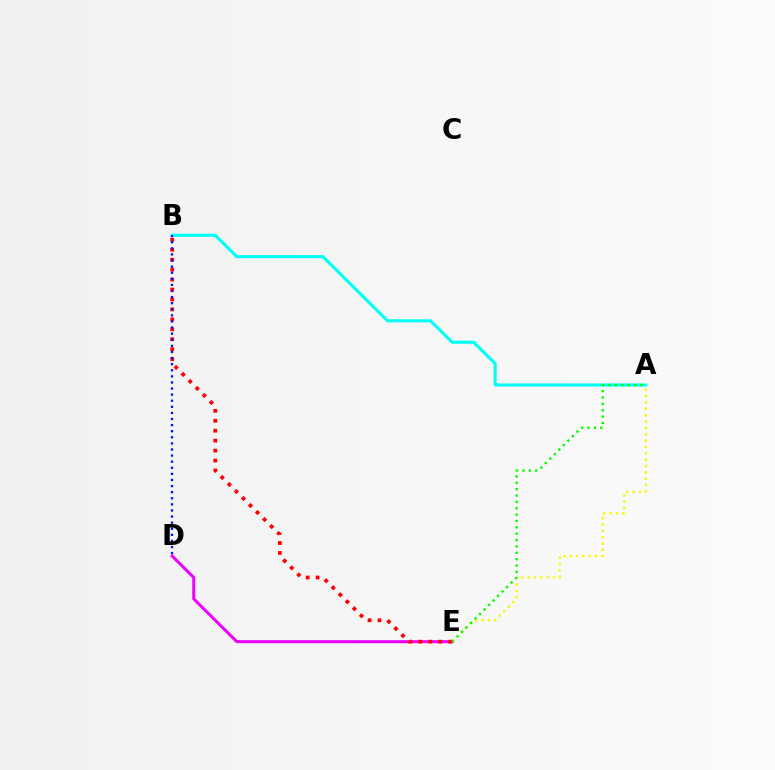{('D', 'E'): [{'color': '#ee00ff', 'line_style': 'solid', 'thickness': 2.17}], ('A', 'B'): [{'color': '#00fff6', 'line_style': 'solid', 'thickness': 2.22}], ('A', 'E'): [{'color': '#fcf500', 'line_style': 'dotted', 'thickness': 1.73}, {'color': '#08ff00', 'line_style': 'dotted', 'thickness': 1.73}], ('B', 'E'): [{'color': '#ff0000', 'line_style': 'dotted', 'thickness': 2.7}], ('B', 'D'): [{'color': '#0010ff', 'line_style': 'dotted', 'thickness': 1.66}]}